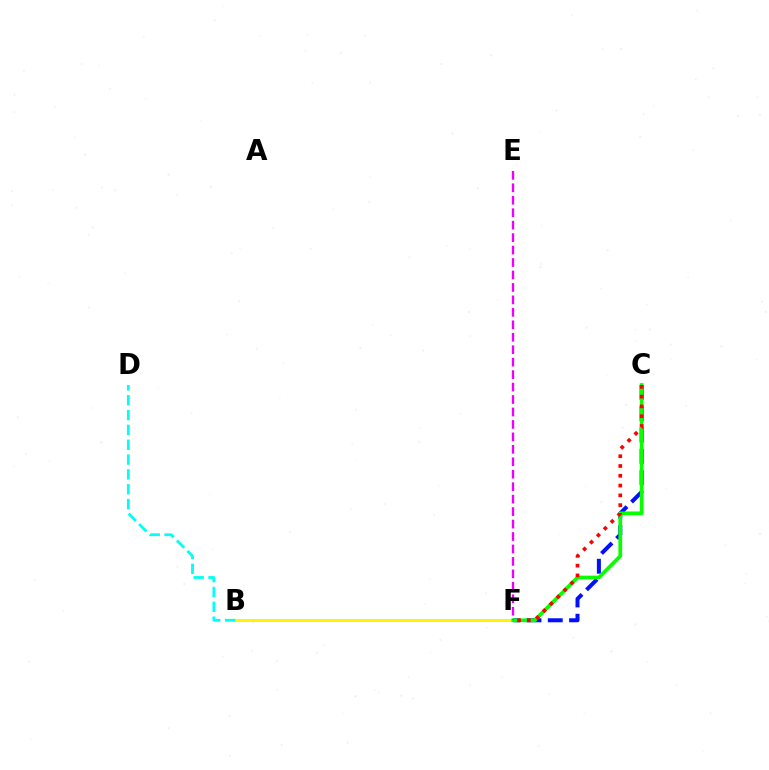{('C', 'F'): [{'color': '#0010ff', 'line_style': 'dashed', 'thickness': 2.89}, {'color': '#08ff00', 'line_style': 'solid', 'thickness': 2.69}, {'color': '#ff0000', 'line_style': 'dotted', 'thickness': 2.66}], ('B', 'F'): [{'color': '#fcf500', 'line_style': 'solid', 'thickness': 2.17}], ('B', 'D'): [{'color': '#00fff6', 'line_style': 'dashed', 'thickness': 2.02}], ('E', 'F'): [{'color': '#ee00ff', 'line_style': 'dashed', 'thickness': 1.69}]}